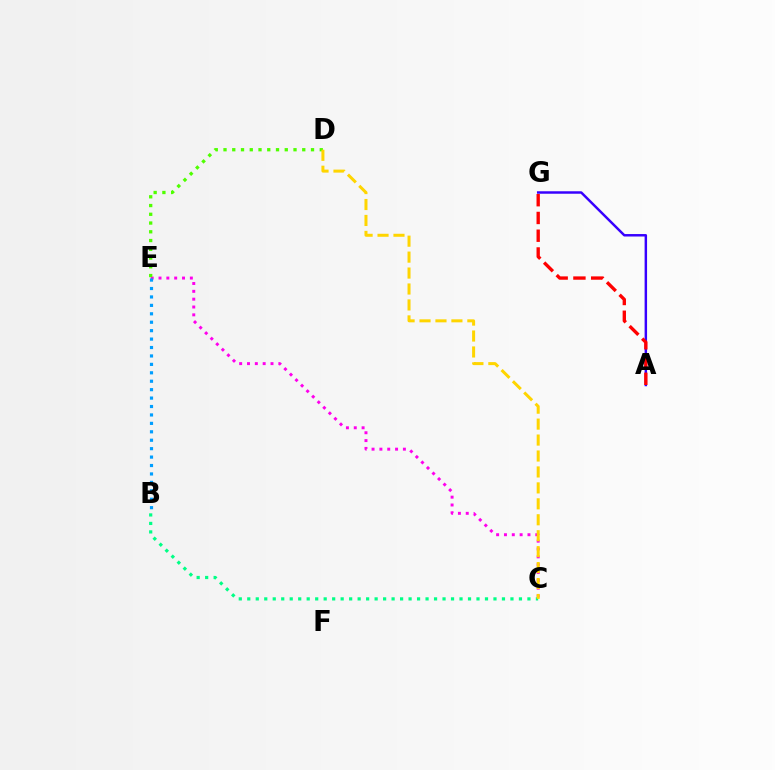{('C', 'E'): [{'color': '#ff00ed', 'line_style': 'dotted', 'thickness': 2.13}], ('B', 'C'): [{'color': '#00ff86', 'line_style': 'dotted', 'thickness': 2.31}], ('D', 'E'): [{'color': '#4fff00', 'line_style': 'dotted', 'thickness': 2.38}], ('A', 'G'): [{'color': '#3700ff', 'line_style': 'solid', 'thickness': 1.78}, {'color': '#ff0000', 'line_style': 'dashed', 'thickness': 2.41}], ('B', 'E'): [{'color': '#009eff', 'line_style': 'dotted', 'thickness': 2.29}], ('C', 'D'): [{'color': '#ffd500', 'line_style': 'dashed', 'thickness': 2.17}]}